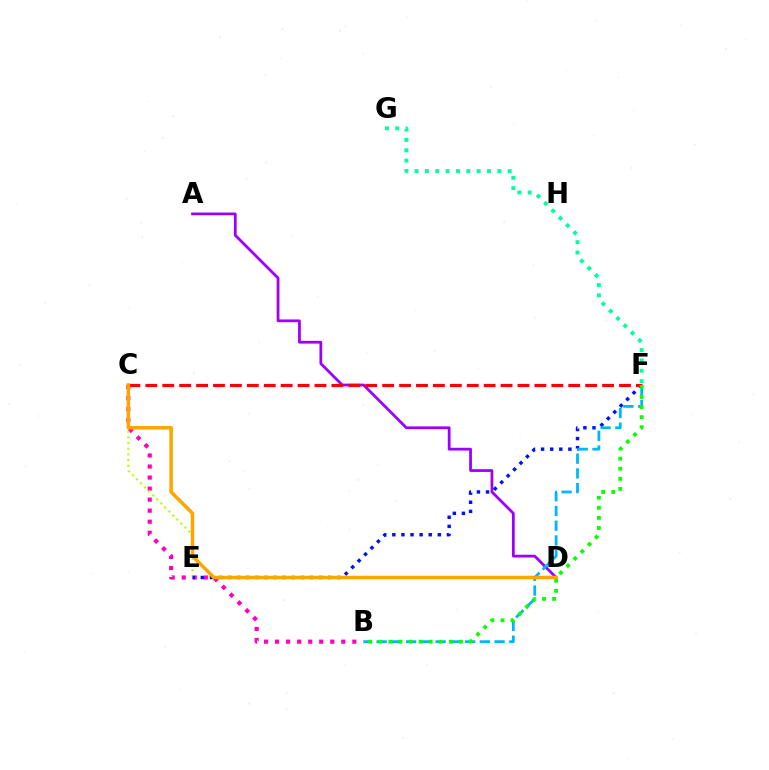{('B', 'C'): [{'color': '#ff00bd', 'line_style': 'dotted', 'thickness': 3.0}], ('A', 'D'): [{'color': '#9b00ff', 'line_style': 'solid', 'thickness': 1.99}], ('C', 'E'): [{'color': '#b3ff00', 'line_style': 'dotted', 'thickness': 1.55}], ('E', 'F'): [{'color': '#0010ff', 'line_style': 'dotted', 'thickness': 2.47}], ('B', 'F'): [{'color': '#00b5ff', 'line_style': 'dashed', 'thickness': 2.0}, {'color': '#08ff00', 'line_style': 'dotted', 'thickness': 2.74}], ('C', 'F'): [{'color': '#ff0000', 'line_style': 'dashed', 'thickness': 2.3}], ('F', 'G'): [{'color': '#00ff9d', 'line_style': 'dotted', 'thickness': 2.81}], ('C', 'D'): [{'color': '#ffa500', 'line_style': 'solid', 'thickness': 2.54}]}